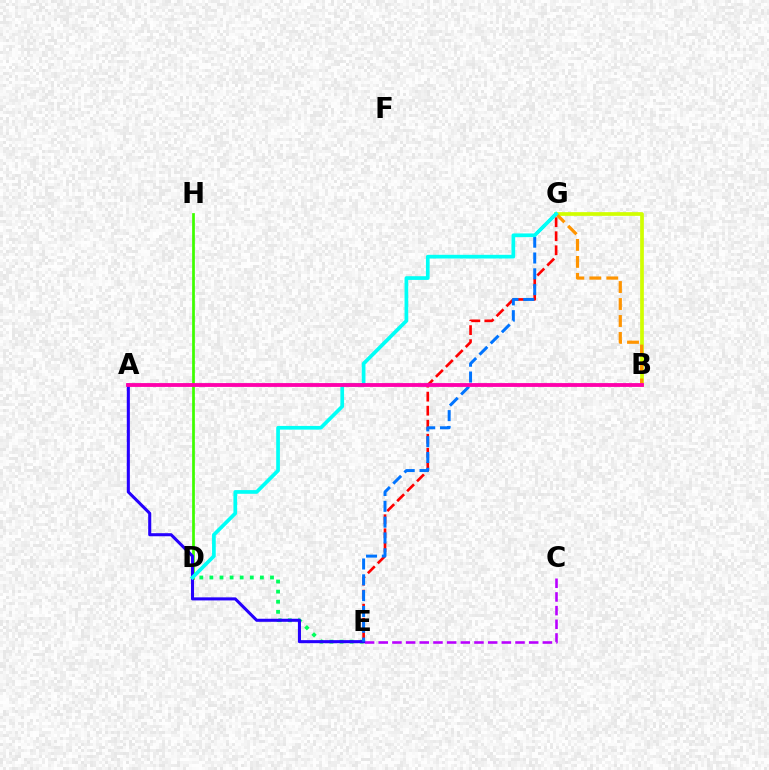{('E', 'G'): [{'color': '#ff0000', 'line_style': 'dashed', 'thickness': 1.91}, {'color': '#0074ff', 'line_style': 'dashed', 'thickness': 2.15}], ('D', 'E'): [{'color': '#00ff5c', 'line_style': 'dotted', 'thickness': 2.74}], ('B', 'G'): [{'color': '#d1ff00', 'line_style': 'solid', 'thickness': 2.67}, {'color': '#ff9400', 'line_style': 'dashed', 'thickness': 2.31}], ('D', 'H'): [{'color': '#3dff00', 'line_style': 'solid', 'thickness': 1.96}], ('C', 'E'): [{'color': '#b900ff', 'line_style': 'dashed', 'thickness': 1.86}], ('A', 'E'): [{'color': '#2500ff', 'line_style': 'solid', 'thickness': 2.2}], ('D', 'G'): [{'color': '#00fff6', 'line_style': 'solid', 'thickness': 2.66}], ('A', 'B'): [{'color': '#ff00ac', 'line_style': 'solid', 'thickness': 2.75}]}